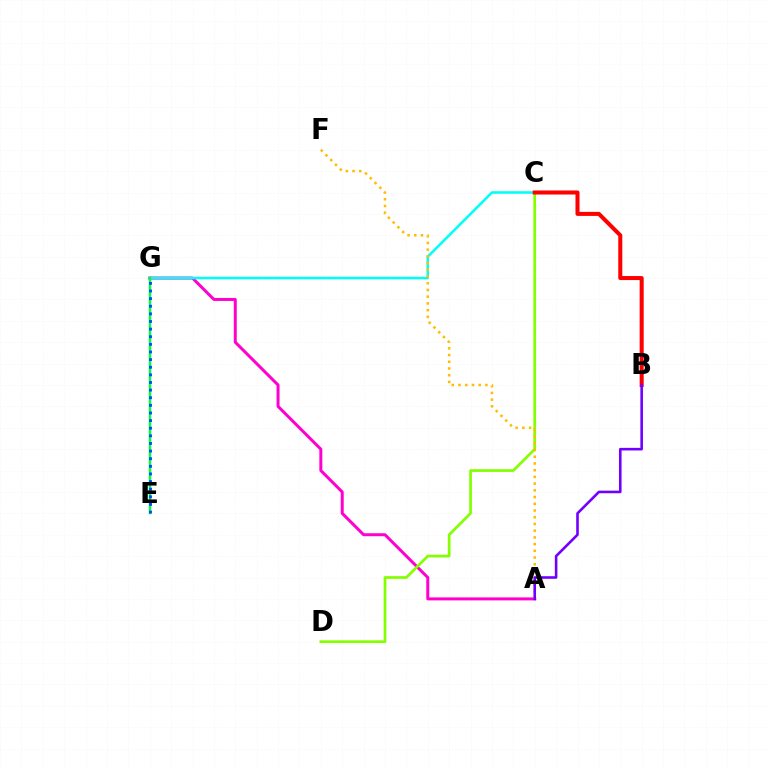{('A', 'G'): [{'color': '#ff00cf', 'line_style': 'solid', 'thickness': 2.15}], ('C', 'G'): [{'color': '#00fff6', 'line_style': 'solid', 'thickness': 1.83}], ('C', 'D'): [{'color': '#84ff00', 'line_style': 'solid', 'thickness': 1.95}], ('E', 'G'): [{'color': '#00ff39', 'line_style': 'solid', 'thickness': 1.79}, {'color': '#004bff', 'line_style': 'dotted', 'thickness': 2.07}], ('B', 'C'): [{'color': '#ff0000', 'line_style': 'solid', 'thickness': 2.9}], ('A', 'F'): [{'color': '#ffbd00', 'line_style': 'dotted', 'thickness': 1.83}], ('A', 'B'): [{'color': '#7200ff', 'line_style': 'solid', 'thickness': 1.87}]}